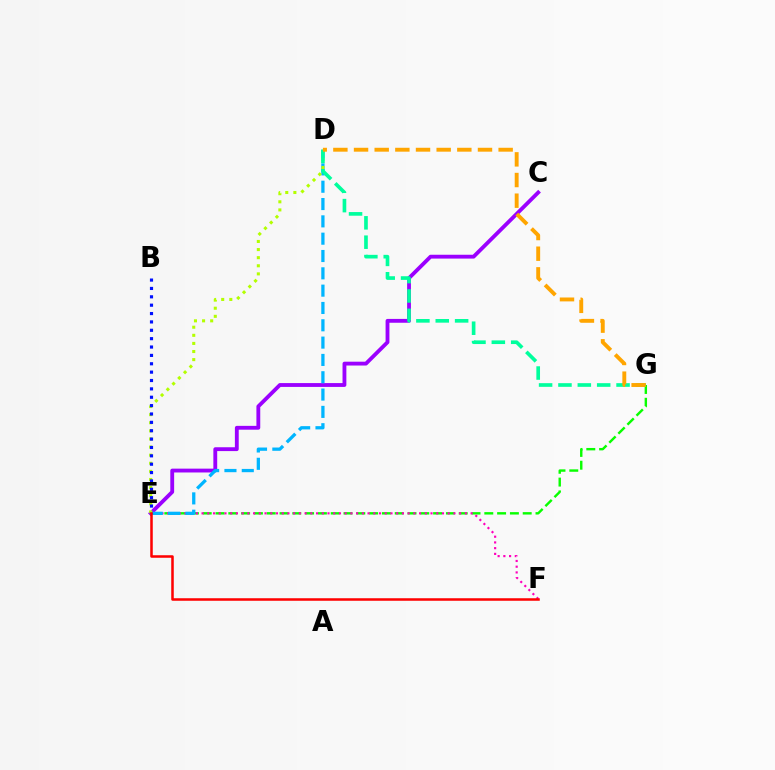{('E', 'G'): [{'color': '#08ff00', 'line_style': 'dashed', 'thickness': 1.74}], ('C', 'E'): [{'color': '#9b00ff', 'line_style': 'solid', 'thickness': 2.76}], ('E', 'F'): [{'color': '#ff00bd', 'line_style': 'dotted', 'thickness': 1.56}, {'color': '#ff0000', 'line_style': 'solid', 'thickness': 1.82}], ('D', 'E'): [{'color': '#00b5ff', 'line_style': 'dashed', 'thickness': 2.35}, {'color': '#b3ff00', 'line_style': 'dotted', 'thickness': 2.2}], ('B', 'E'): [{'color': '#0010ff', 'line_style': 'dotted', 'thickness': 2.27}], ('D', 'G'): [{'color': '#00ff9d', 'line_style': 'dashed', 'thickness': 2.63}, {'color': '#ffa500', 'line_style': 'dashed', 'thickness': 2.81}]}